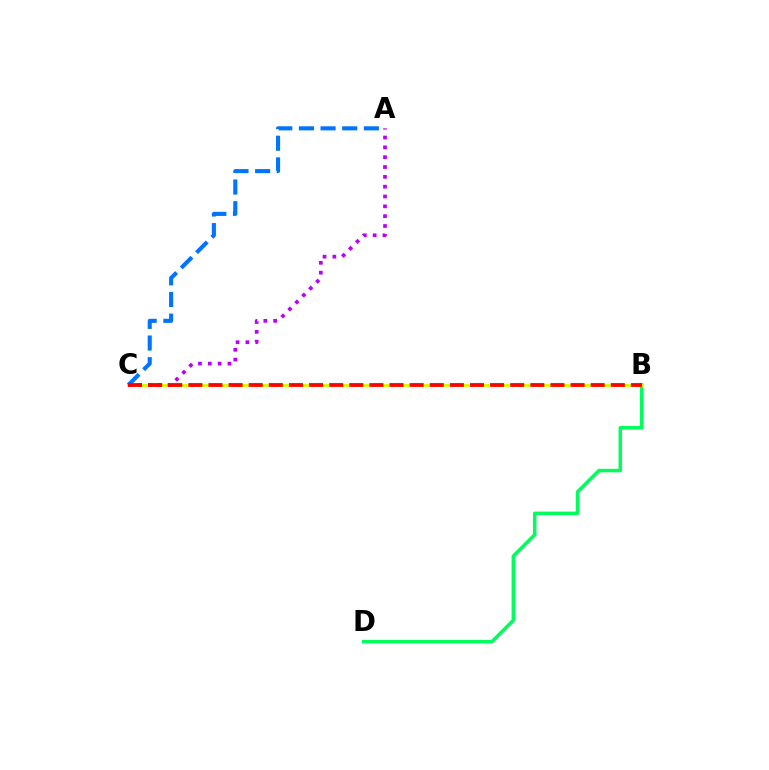{('B', 'D'): [{'color': '#00ff5c', 'line_style': 'solid', 'thickness': 2.53}], ('B', 'C'): [{'color': '#d1ff00', 'line_style': 'solid', 'thickness': 2.09}, {'color': '#ff0000', 'line_style': 'dashed', 'thickness': 2.73}], ('A', 'C'): [{'color': '#b900ff', 'line_style': 'dotted', 'thickness': 2.67}, {'color': '#0074ff', 'line_style': 'dashed', 'thickness': 2.94}]}